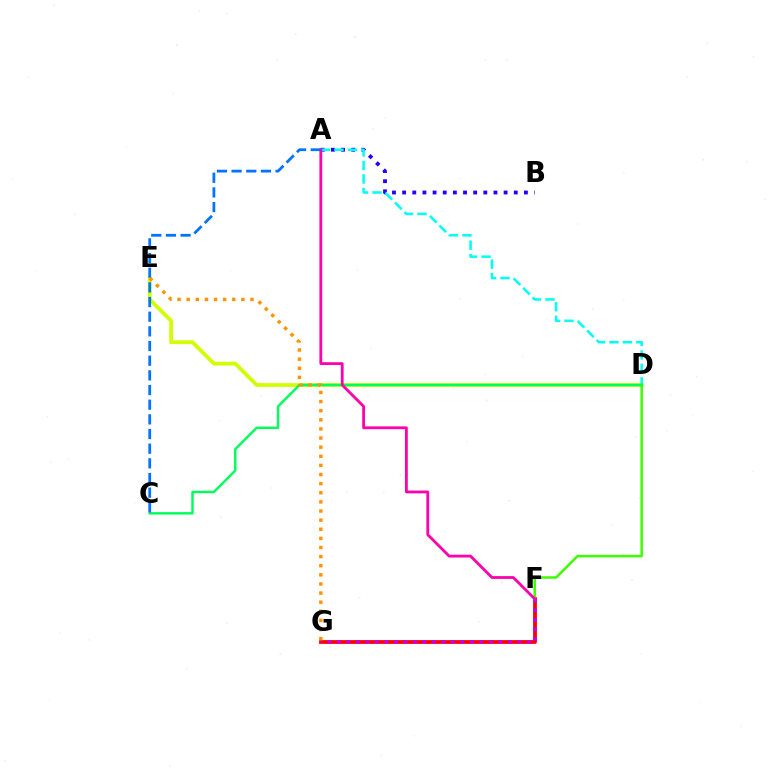{('F', 'G'): [{'color': '#ff0000', 'line_style': 'solid', 'thickness': 2.72}, {'color': '#b900ff', 'line_style': 'dotted', 'thickness': 2.58}], ('D', 'E'): [{'color': '#d1ff00', 'line_style': 'solid', 'thickness': 2.71}], ('A', 'B'): [{'color': '#2500ff', 'line_style': 'dotted', 'thickness': 2.76}], ('A', 'D'): [{'color': '#00fff6', 'line_style': 'dashed', 'thickness': 1.83}], ('D', 'F'): [{'color': '#3dff00', 'line_style': 'solid', 'thickness': 1.82}], ('C', 'D'): [{'color': '#00ff5c', 'line_style': 'solid', 'thickness': 1.76}], ('A', 'F'): [{'color': '#ff00ac', 'line_style': 'solid', 'thickness': 2.02}], ('A', 'C'): [{'color': '#0074ff', 'line_style': 'dashed', 'thickness': 1.99}], ('E', 'G'): [{'color': '#ff9400', 'line_style': 'dotted', 'thickness': 2.48}]}